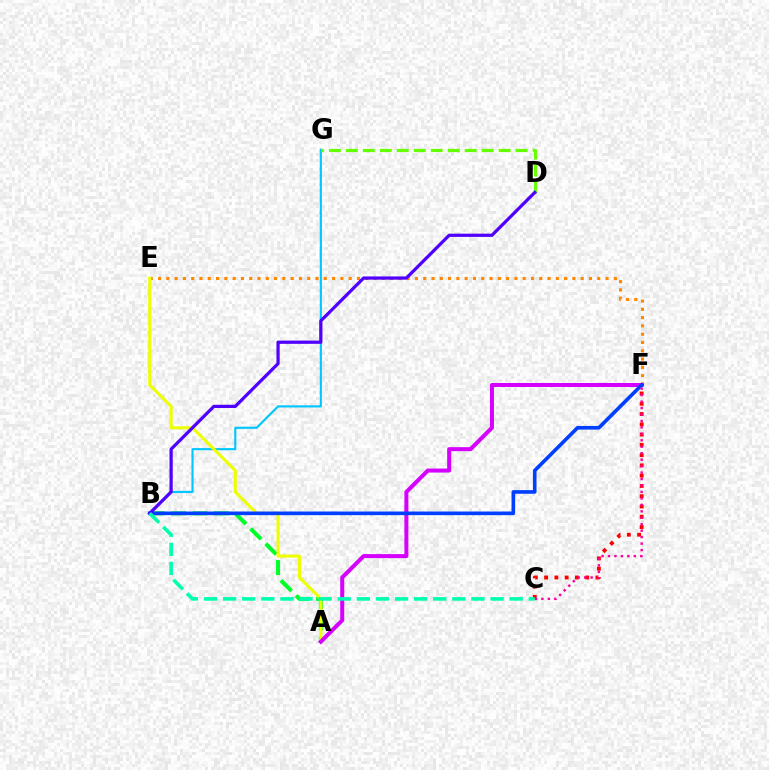{('A', 'B'): [{'color': '#00ff27', 'line_style': 'dashed', 'thickness': 2.91}], ('E', 'F'): [{'color': '#ff8800', 'line_style': 'dotted', 'thickness': 2.25}], ('B', 'G'): [{'color': '#00c7ff', 'line_style': 'solid', 'thickness': 1.54}], ('C', 'F'): [{'color': '#ff0000', 'line_style': 'dotted', 'thickness': 2.79}, {'color': '#ff00a0', 'line_style': 'dotted', 'thickness': 1.75}], ('A', 'E'): [{'color': '#eeff00', 'line_style': 'solid', 'thickness': 2.21}], ('D', 'G'): [{'color': '#66ff00', 'line_style': 'dashed', 'thickness': 2.31}], ('A', 'F'): [{'color': '#d600ff', 'line_style': 'solid', 'thickness': 2.89}], ('B', 'F'): [{'color': '#003fff', 'line_style': 'solid', 'thickness': 2.62}], ('B', 'D'): [{'color': '#4f00ff', 'line_style': 'solid', 'thickness': 2.33}], ('B', 'C'): [{'color': '#00ffaf', 'line_style': 'dashed', 'thickness': 2.6}]}